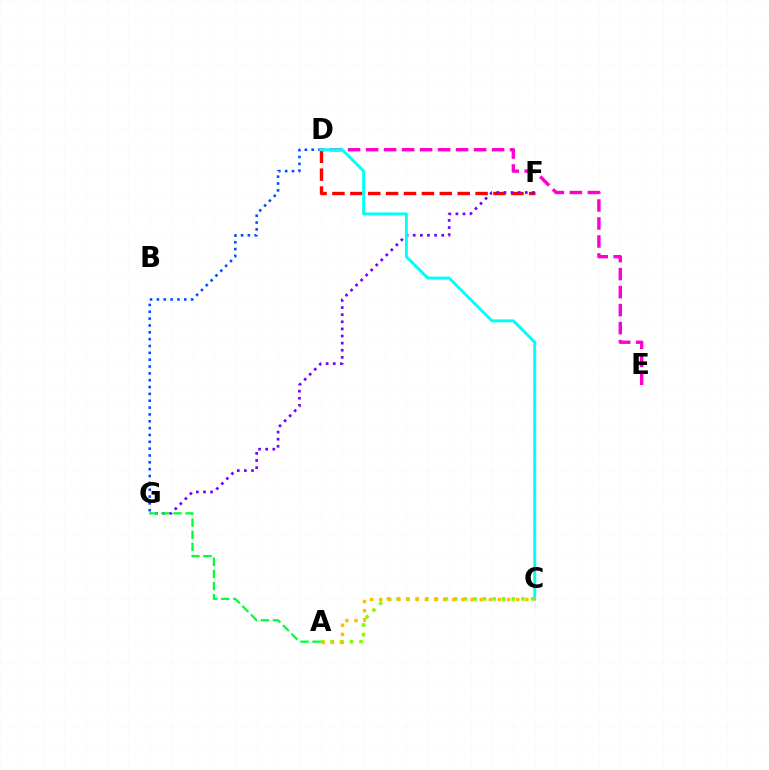{('A', 'C'): [{'color': '#84ff00', 'line_style': 'dotted', 'thickness': 2.61}, {'color': '#ffbd00', 'line_style': 'dotted', 'thickness': 2.48}], ('D', 'F'): [{'color': '#ff0000', 'line_style': 'dashed', 'thickness': 2.43}], ('F', 'G'): [{'color': '#7200ff', 'line_style': 'dotted', 'thickness': 1.93}], ('D', 'G'): [{'color': '#004bff', 'line_style': 'dotted', 'thickness': 1.86}], ('D', 'E'): [{'color': '#ff00cf', 'line_style': 'dashed', 'thickness': 2.45}], ('A', 'G'): [{'color': '#00ff39', 'line_style': 'dashed', 'thickness': 1.65}], ('C', 'D'): [{'color': '#00fff6', 'line_style': 'solid', 'thickness': 2.1}]}